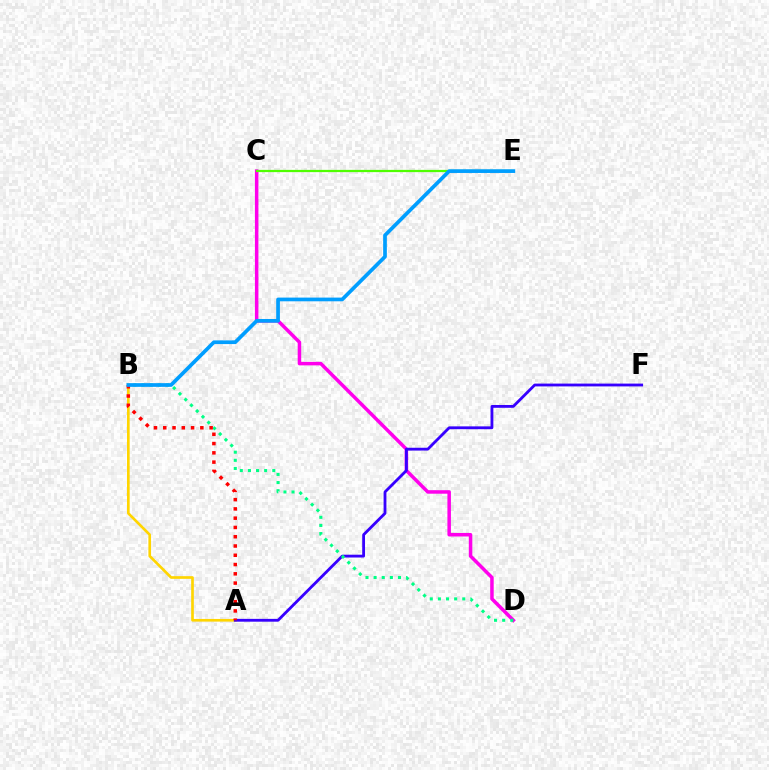{('A', 'B'): [{'color': '#ffd500', 'line_style': 'solid', 'thickness': 1.92}, {'color': '#ff0000', 'line_style': 'dotted', 'thickness': 2.52}], ('C', 'D'): [{'color': '#ff00ed', 'line_style': 'solid', 'thickness': 2.52}], ('C', 'E'): [{'color': '#4fff00', 'line_style': 'solid', 'thickness': 1.62}], ('A', 'F'): [{'color': '#3700ff', 'line_style': 'solid', 'thickness': 2.03}], ('B', 'D'): [{'color': '#00ff86', 'line_style': 'dotted', 'thickness': 2.21}], ('B', 'E'): [{'color': '#009eff', 'line_style': 'solid', 'thickness': 2.66}]}